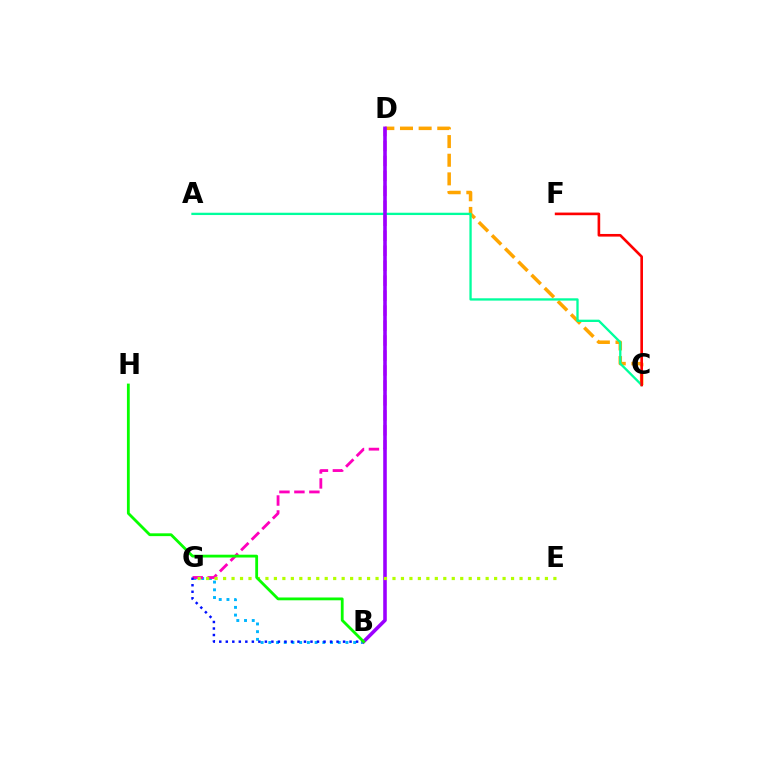{('B', 'G'): [{'color': '#00b5ff', 'line_style': 'dotted', 'thickness': 2.1}, {'color': '#0010ff', 'line_style': 'dotted', 'thickness': 1.77}], ('C', 'D'): [{'color': '#ffa500', 'line_style': 'dashed', 'thickness': 2.53}], ('A', 'C'): [{'color': '#00ff9d', 'line_style': 'solid', 'thickness': 1.66}], ('D', 'G'): [{'color': '#ff00bd', 'line_style': 'dashed', 'thickness': 2.03}], ('B', 'D'): [{'color': '#9b00ff', 'line_style': 'solid', 'thickness': 2.58}], ('C', 'F'): [{'color': '#ff0000', 'line_style': 'solid', 'thickness': 1.9}], ('E', 'G'): [{'color': '#b3ff00', 'line_style': 'dotted', 'thickness': 2.3}], ('B', 'H'): [{'color': '#08ff00', 'line_style': 'solid', 'thickness': 2.02}]}